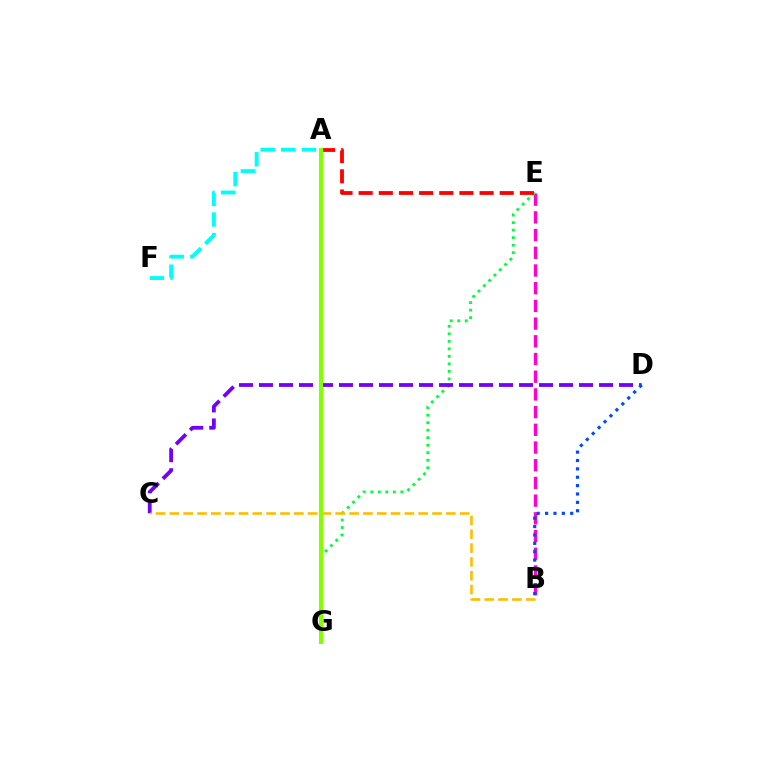{('B', 'E'): [{'color': '#ff00cf', 'line_style': 'dashed', 'thickness': 2.41}], ('E', 'G'): [{'color': '#00ff39', 'line_style': 'dotted', 'thickness': 2.04}], ('A', 'F'): [{'color': '#00fff6', 'line_style': 'dashed', 'thickness': 2.8}], ('C', 'D'): [{'color': '#7200ff', 'line_style': 'dashed', 'thickness': 2.72}], ('B', 'C'): [{'color': '#ffbd00', 'line_style': 'dashed', 'thickness': 1.88}], ('A', 'E'): [{'color': '#ff0000', 'line_style': 'dashed', 'thickness': 2.74}], ('A', 'G'): [{'color': '#84ff00', 'line_style': 'solid', 'thickness': 2.92}], ('B', 'D'): [{'color': '#004bff', 'line_style': 'dotted', 'thickness': 2.28}]}